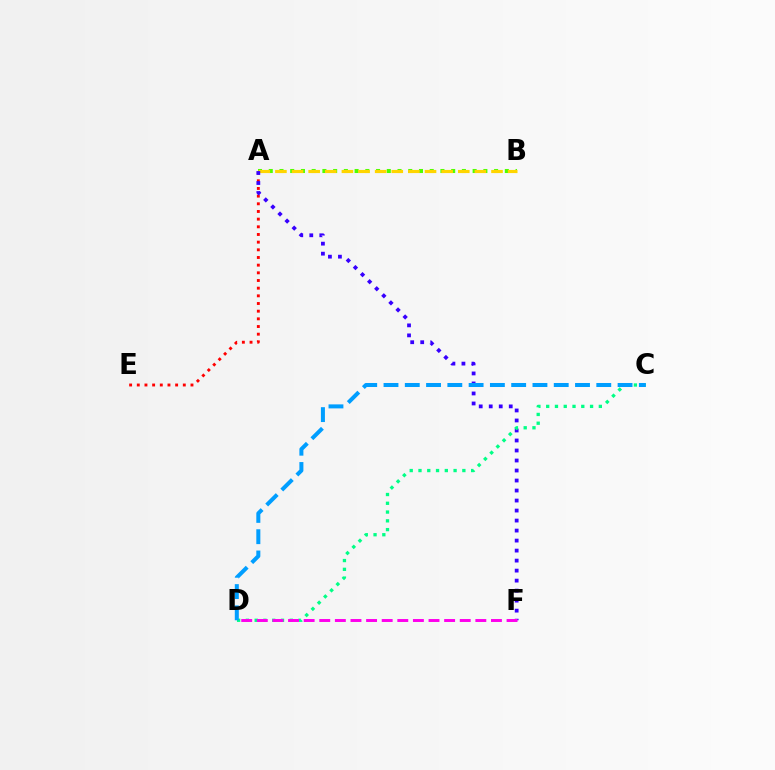{('A', 'B'): [{'color': '#4fff00', 'line_style': 'dotted', 'thickness': 2.92}, {'color': '#ffd500', 'line_style': 'dashed', 'thickness': 2.26}], ('A', 'E'): [{'color': '#ff0000', 'line_style': 'dotted', 'thickness': 2.08}], ('A', 'F'): [{'color': '#3700ff', 'line_style': 'dotted', 'thickness': 2.72}], ('C', 'D'): [{'color': '#00ff86', 'line_style': 'dotted', 'thickness': 2.38}, {'color': '#009eff', 'line_style': 'dashed', 'thickness': 2.89}], ('D', 'F'): [{'color': '#ff00ed', 'line_style': 'dashed', 'thickness': 2.12}]}